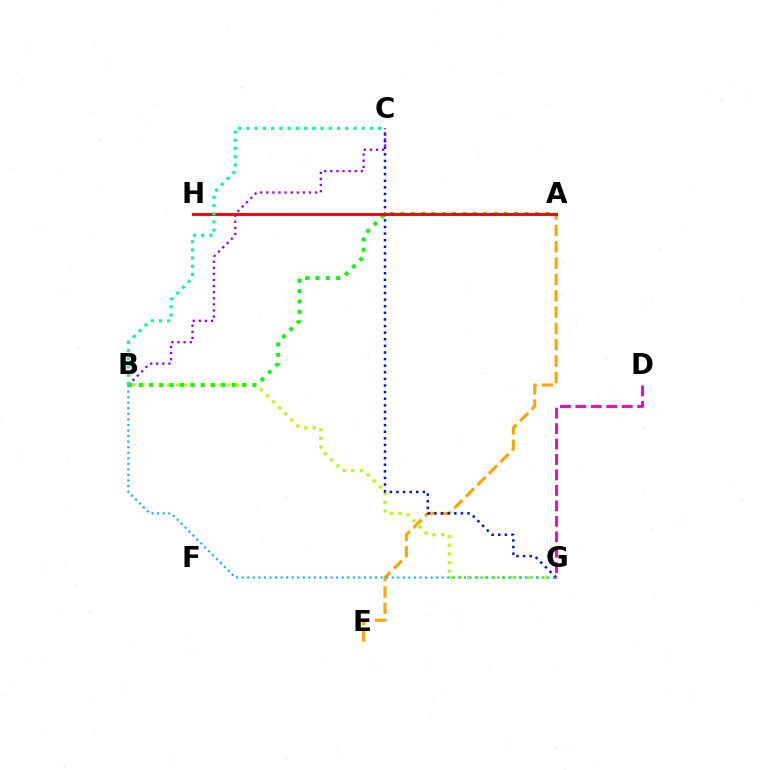{('A', 'E'): [{'color': '#ffa500', 'line_style': 'dashed', 'thickness': 2.22}], ('B', 'G'): [{'color': '#b3ff00', 'line_style': 'dotted', 'thickness': 2.34}, {'color': '#00b5ff', 'line_style': 'dotted', 'thickness': 1.51}], ('C', 'G'): [{'color': '#0010ff', 'line_style': 'dotted', 'thickness': 1.79}], ('B', 'C'): [{'color': '#9b00ff', 'line_style': 'dotted', 'thickness': 1.66}, {'color': '#00ff9d', 'line_style': 'dotted', 'thickness': 2.23}], ('A', 'B'): [{'color': '#08ff00', 'line_style': 'dotted', 'thickness': 2.81}], ('A', 'H'): [{'color': '#ff0000', 'line_style': 'solid', 'thickness': 2.1}], ('D', 'G'): [{'color': '#ff00bd', 'line_style': 'dashed', 'thickness': 2.1}]}